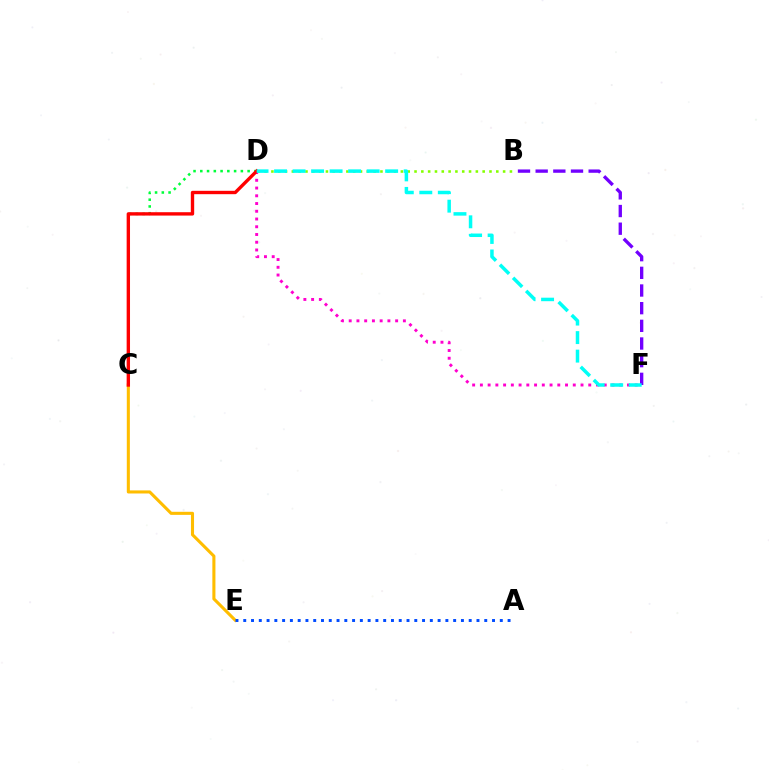{('D', 'F'): [{'color': '#ff00cf', 'line_style': 'dotted', 'thickness': 2.1}, {'color': '#00fff6', 'line_style': 'dashed', 'thickness': 2.52}], ('C', 'D'): [{'color': '#00ff39', 'line_style': 'dotted', 'thickness': 1.84}, {'color': '#ff0000', 'line_style': 'solid', 'thickness': 2.42}], ('B', 'F'): [{'color': '#7200ff', 'line_style': 'dashed', 'thickness': 2.4}], ('C', 'E'): [{'color': '#ffbd00', 'line_style': 'solid', 'thickness': 2.22}], ('B', 'D'): [{'color': '#84ff00', 'line_style': 'dotted', 'thickness': 1.85}], ('A', 'E'): [{'color': '#004bff', 'line_style': 'dotted', 'thickness': 2.11}]}